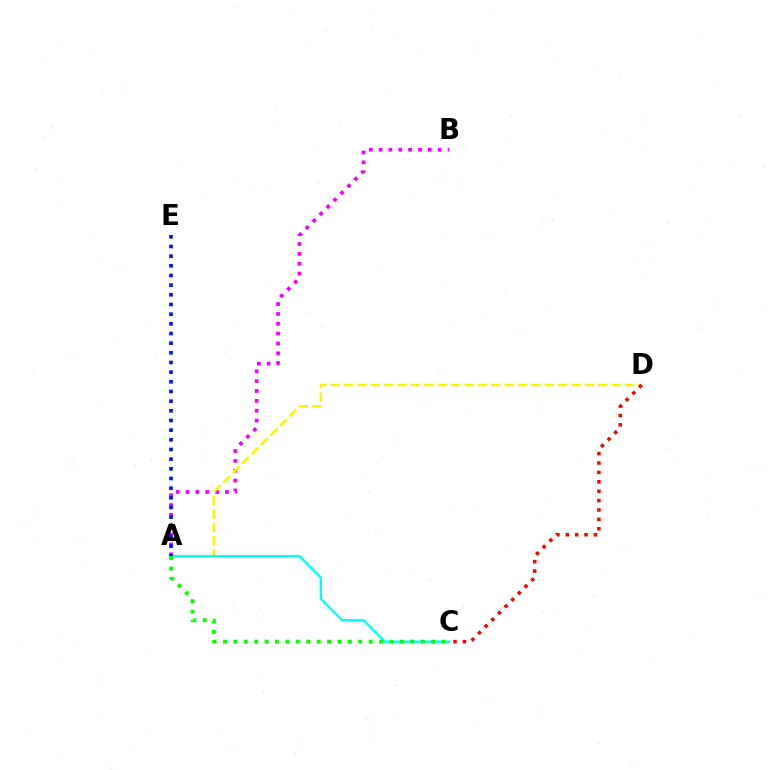{('A', 'B'): [{'color': '#ee00ff', 'line_style': 'dotted', 'thickness': 2.67}], ('A', 'D'): [{'color': '#fcf500', 'line_style': 'dashed', 'thickness': 1.82}], ('A', 'C'): [{'color': '#00fff6', 'line_style': 'solid', 'thickness': 1.71}, {'color': '#08ff00', 'line_style': 'dotted', 'thickness': 2.83}], ('A', 'E'): [{'color': '#0010ff', 'line_style': 'dotted', 'thickness': 2.63}], ('C', 'D'): [{'color': '#ff0000', 'line_style': 'dotted', 'thickness': 2.55}]}